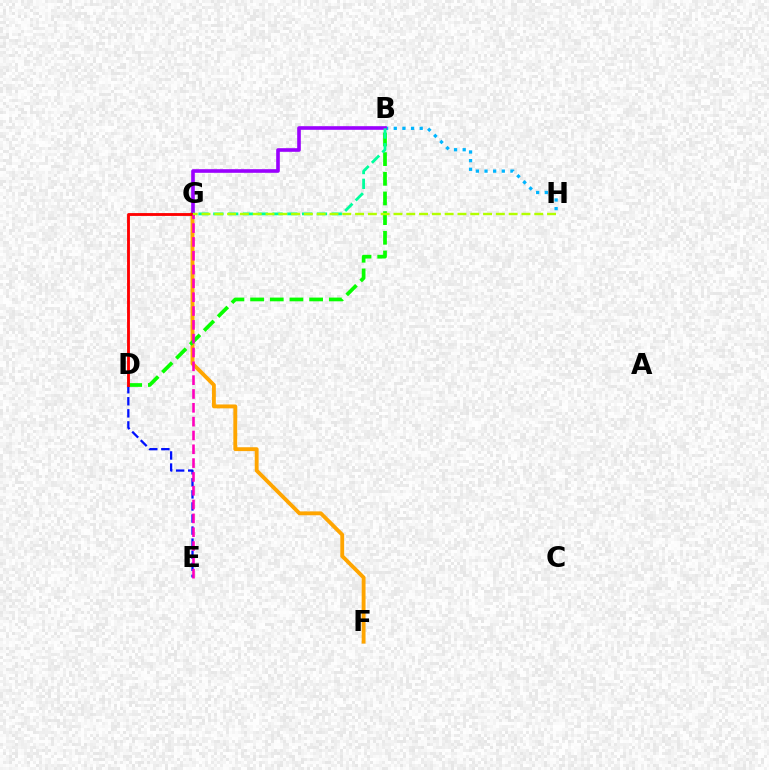{('B', 'H'): [{'color': '#00b5ff', 'line_style': 'dotted', 'thickness': 2.35}], ('F', 'G'): [{'color': '#ffa500', 'line_style': 'solid', 'thickness': 2.78}], ('B', 'D'): [{'color': '#08ff00', 'line_style': 'dashed', 'thickness': 2.67}], ('D', 'E'): [{'color': '#0010ff', 'line_style': 'dashed', 'thickness': 1.64}], ('B', 'G'): [{'color': '#9b00ff', 'line_style': 'solid', 'thickness': 2.61}, {'color': '#00ff9d', 'line_style': 'dashed', 'thickness': 2.01}], ('D', 'G'): [{'color': '#ff0000', 'line_style': 'solid', 'thickness': 2.05}], ('E', 'G'): [{'color': '#ff00bd', 'line_style': 'dashed', 'thickness': 1.88}], ('G', 'H'): [{'color': '#b3ff00', 'line_style': 'dashed', 'thickness': 1.74}]}